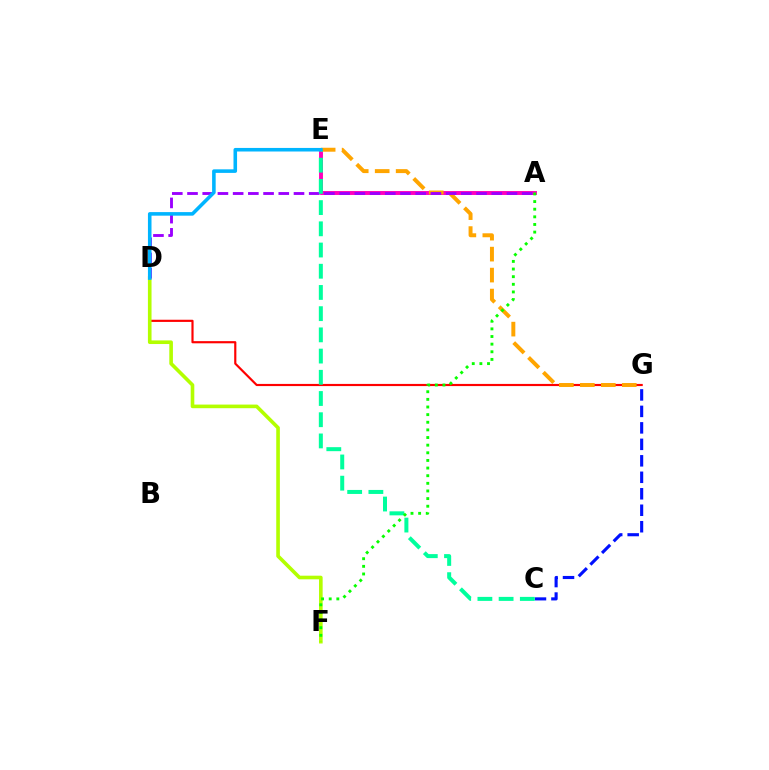{('A', 'E'): [{'color': '#ff00bd', 'line_style': 'solid', 'thickness': 2.82}], ('D', 'G'): [{'color': '#ff0000', 'line_style': 'solid', 'thickness': 1.56}], ('E', 'G'): [{'color': '#ffa500', 'line_style': 'dashed', 'thickness': 2.85}], ('D', 'F'): [{'color': '#b3ff00', 'line_style': 'solid', 'thickness': 2.61}], ('A', 'D'): [{'color': '#9b00ff', 'line_style': 'dashed', 'thickness': 2.07}], ('C', 'G'): [{'color': '#0010ff', 'line_style': 'dashed', 'thickness': 2.24}], ('C', 'E'): [{'color': '#00ff9d', 'line_style': 'dashed', 'thickness': 2.88}], ('D', 'E'): [{'color': '#00b5ff', 'line_style': 'solid', 'thickness': 2.57}], ('A', 'F'): [{'color': '#08ff00', 'line_style': 'dotted', 'thickness': 2.07}]}